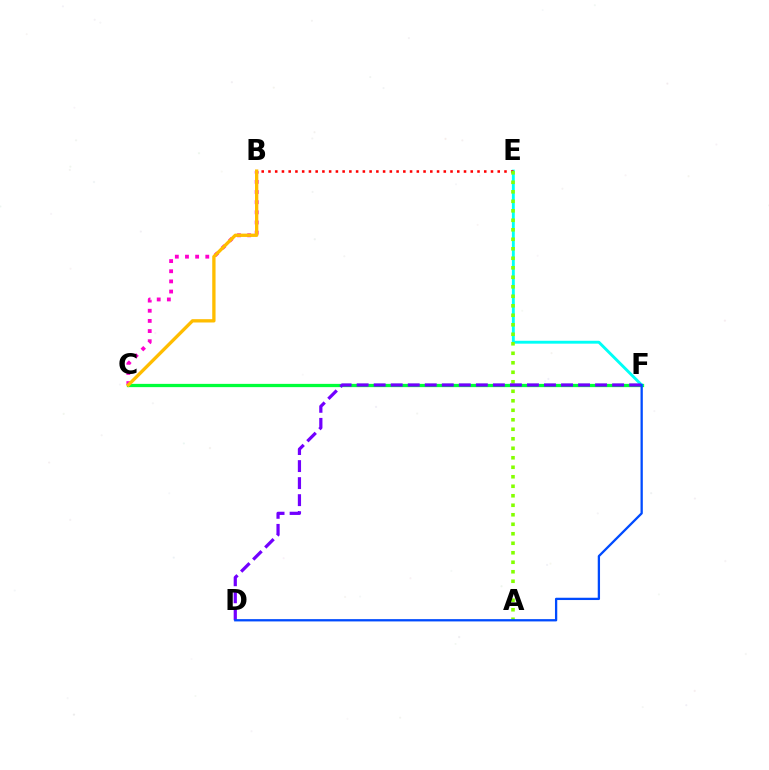{('B', 'C'): [{'color': '#ff00cf', 'line_style': 'dotted', 'thickness': 2.76}, {'color': '#ffbd00', 'line_style': 'solid', 'thickness': 2.39}], ('C', 'F'): [{'color': '#00ff39', 'line_style': 'solid', 'thickness': 2.35}], ('E', 'F'): [{'color': '#00fff6', 'line_style': 'solid', 'thickness': 2.08}], ('B', 'E'): [{'color': '#ff0000', 'line_style': 'dotted', 'thickness': 1.83}], ('A', 'E'): [{'color': '#84ff00', 'line_style': 'dotted', 'thickness': 2.58}], ('D', 'F'): [{'color': '#7200ff', 'line_style': 'dashed', 'thickness': 2.31}, {'color': '#004bff', 'line_style': 'solid', 'thickness': 1.65}]}